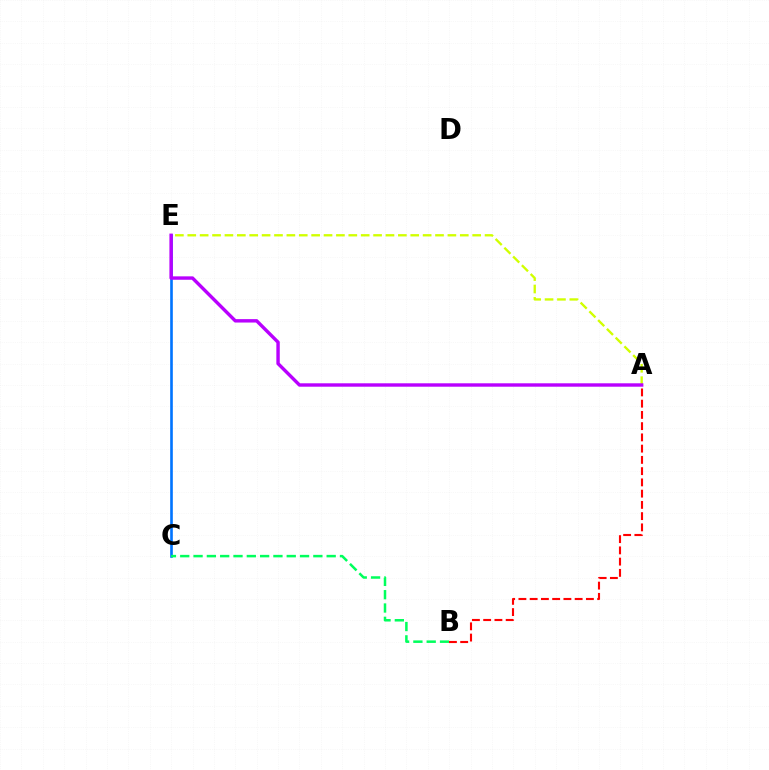{('C', 'E'): [{'color': '#0074ff', 'line_style': 'solid', 'thickness': 1.89}], ('B', 'C'): [{'color': '#00ff5c', 'line_style': 'dashed', 'thickness': 1.81}], ('A', 'E'): [{'color': '#d1ff00', 'line_style': 'dashed', 'thickness': 1.68}, {'color': '#b900ff', 'line_style': 'solid', 'thickness': 2.45}], ('A', 'B'): [{'color': '#ff0000', 'line_style': 'dashed', 'thickness': 1.53}]}